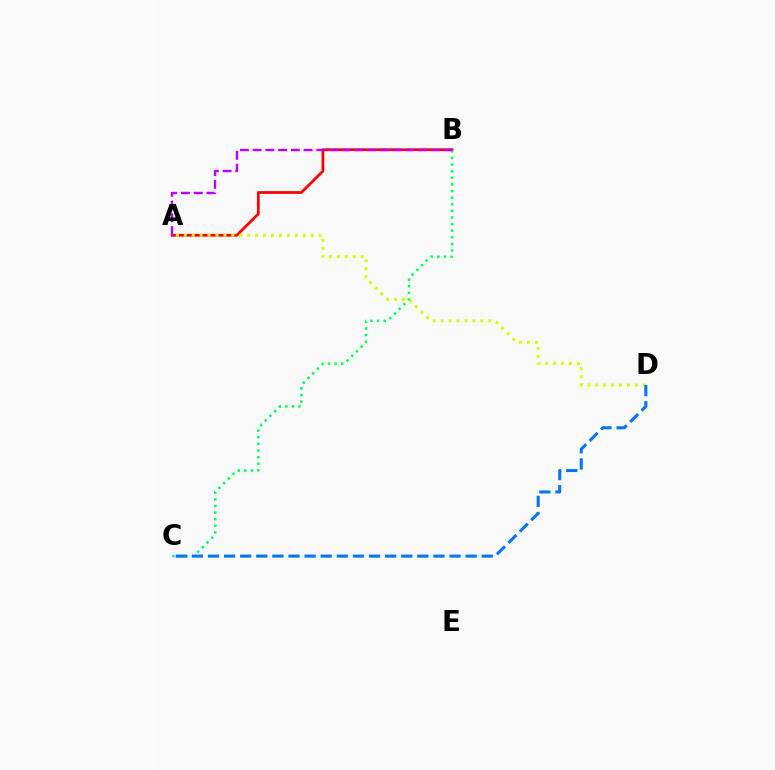{('A', 'B'): [{'color': '#ff0000', 'line_style': 'solid', 'thickness': 2.0}, {'color': '#b900ff', 'line_style': 'dashed', 'thickness': 1.73}], ('B', 'C'): [{'color': '#00ff5c', 'line_style': 'dotted', 'thickness': 1.8}], ('A', 'D'): [{'color': '#d1ff00', 'line_style': 'dotted', 'thickness': 2.16}], ('C', 'D'): [{'color': '#0074ff', 'line_style': 'dashed', 'thickness': 2.19}]}